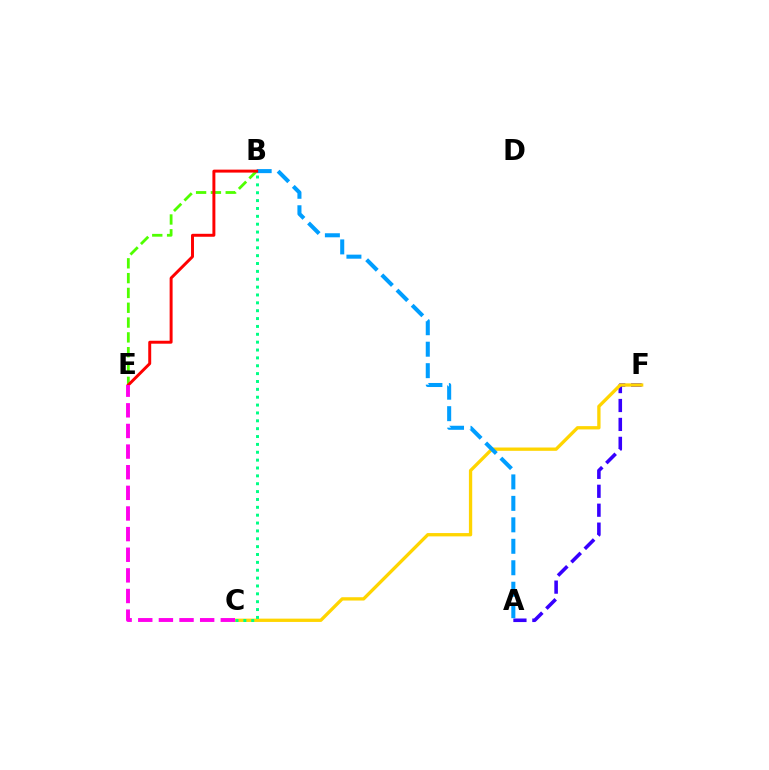{('B', 'E'): [{'color': '#4fff00', 'line_style': 'dashed', 'thickness': 2.01}, {'color': '#ff0000', 'line_style': 'solid', 'thickness': 2.13}], ('A', 'F'): [{'color': '#3700ff', 'line_style': 'dashed', 'thickness': 2.57}], ('C', 'F'): [{'color': '#ffd500', 'line_style': 'solid', 'thickness': 2.38}], ('A', 'B'): [{'color': '#009eff', 'line_style': 'dashed', 'thickness': 2.92}], ('B', 'C'): [{'color': '#00ff86', 'line_style': 'dotted', 'thickness': 2.14}], ('C', 'E'): [{'color': '#ff00ed', 'line_style': 'dashed', 'thickness': 2.8}]}